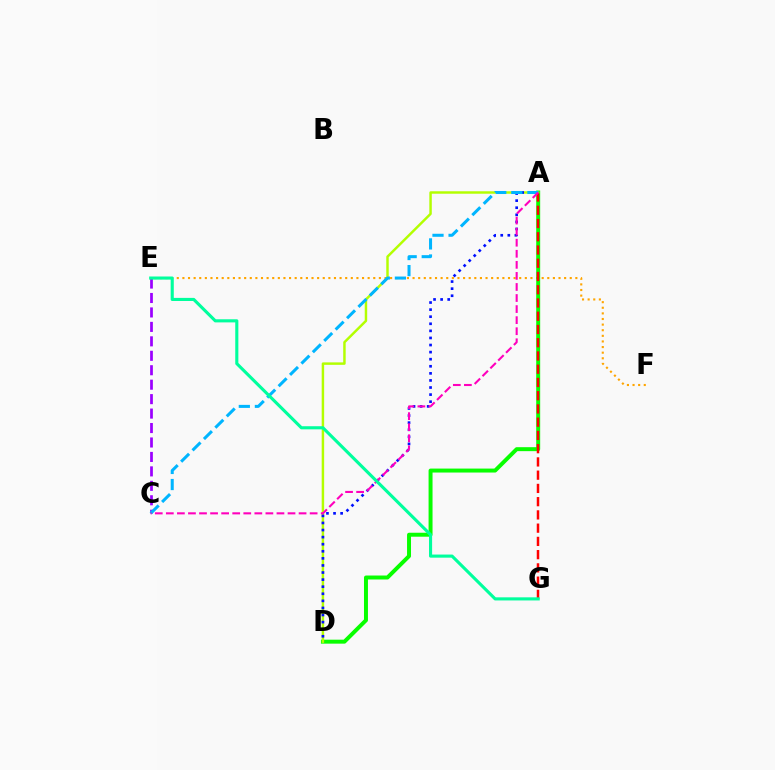{('C', 'E'): [{'color': '#9b00ff', 'line_style': 'dashed', 'thickness': 1.96}], ('E', 'F'): [{'color': '#ffa500', 'line_style': 'dotted', 'thickness': 1.53}], ('A', 'D'): [{'color': '#08ff00', 'line_style': 'solid', 'thickness': 2.85}, {'color': '#b3ff00', 'line_style': 'solid', 'thickness': 1.77}, {'color': '#0010ff', 'line_style': 'dotted', 'thickness': 1.92}], ('A', 'C'): [{'color': '#00b5ff', 'line_style': 'dashed', 'thickness': 2.18}, {'color': '#ff00bd', 'line_style': 'dashed', 'thickness': 1.5}], ('A', 'G'): [{'color': '#ff0000', 'line_style': 'dashed', 'thickness': 1.8}], ('E', 'G'): [{'color': '#00ff9d', 'line_style': 'solid', 'thickness': 2.24}]}